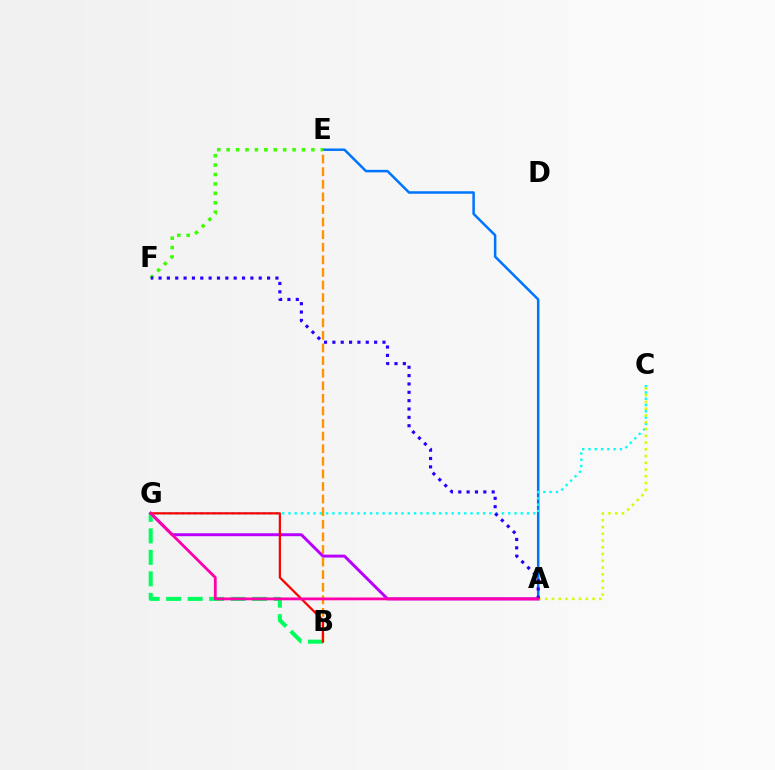{('A', 'E'): [{'color': '#0074ff', 'line_style': 'solid', 'thickness': 1.8}], ('C', 'G'): [{'color': '#00fff6', 'line_style': 'dotted', 'thickness': 1.71}], ('B', 'E'): [{'color': '#ff9400', 'line_style': 'dashed', 'thickness': 1.71}], ('E', 'F'): [{'color': '#3dff00', 'line_style': 'dotted', 'thickness': 2.56}], ('A', 'G'): [{'color': '#b900ff', 'line_style': 'solid', 'thickness': 2.12}, {'color': '#ff00ac', 'line_style': 'solid', 'thickness': 2.02}], ('B', 'G'): [{'color': '#00ff5c', 'line_style': 'dashed', 'thickness': 2.92}, {'color': '#ff0000', 'line_style': 'solid', 'thickness': 1.6}], ('A', 'C'): [{'color': '#d1ff00', 'line_style': 'dotted', 'thickness': 1.84}], ('A', 'F'): [{'color': '#2500ff', 'line_style': 'dotted', 'thickness': 2.27}]}